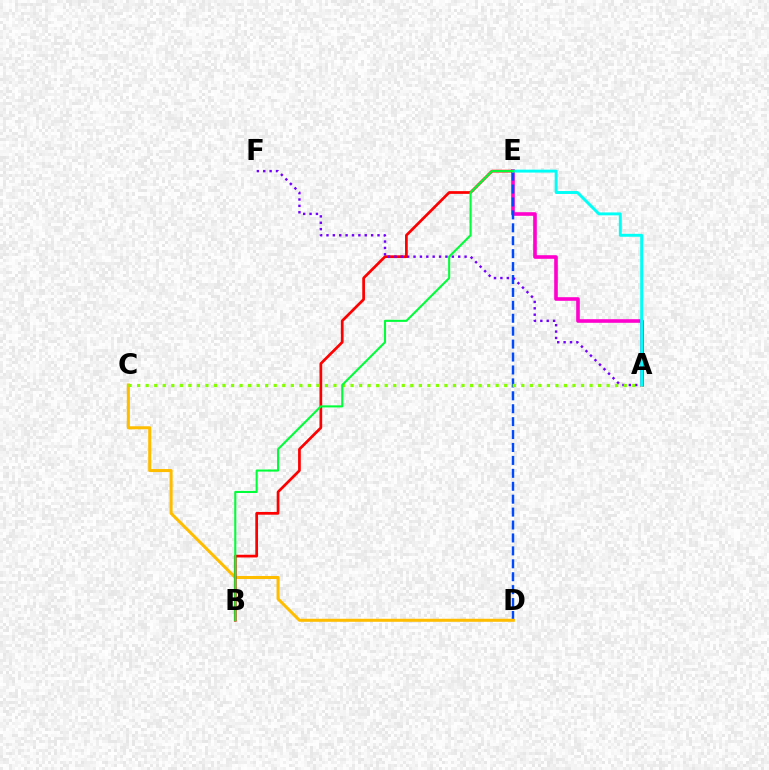{('A', 'E'): [{'color': '#ff00cf', 'line_style': 'solid', 'thickness': 2.6}, {'color': '#00fff6', 'line_style': 'solid', 'thickness': 2.11}], ('D', 'E'): [{'color': '#004bff', 'line_style': 'dashed', 'thickness': 1.76}], ('C', 'D'): [{'color': '#ffbd00', 'line_style': 'solid', 'thickness': 2.19}], ('B', 'E'): [{'color': '#ff0000', 'line_style': 'solid', 'thickness': 1.96}, {'color': '#00ff39', 'line_style': 'solid', 'thickness': 1.5}], ('A', 'F'): [{'color': '#7200ff', 'line_style': 'dotted', 'thickness': 1.73}], ('A', 'C'): [{'color': '#84ff00', 'line_style': 'dotted', 'thickness': 2.32}]}